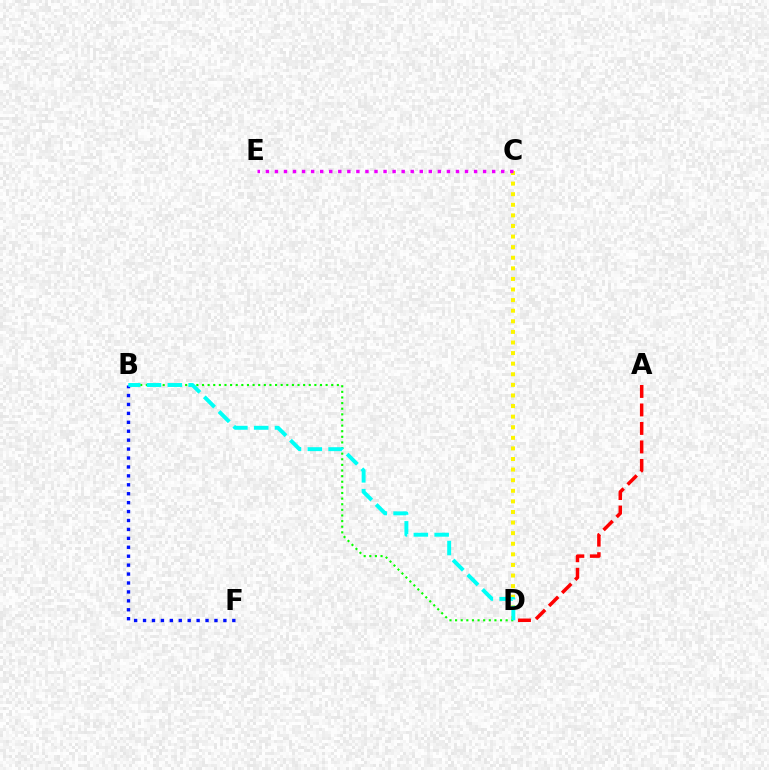{('C', 'D'): [{'color': '#fcf500', 'line_style': 'dotted', 'thickness': 2.88}], ('B', 'D'): [{'color': '#08ff00', 'line_style': 'dotted', 'thickness': 1.53}, {'color': '#00fff6', 'line_style': 'dashed', 'thickness': 2.83}], ('A', 'D'): [{'color': '#ff0000', 'line_style': 'dashed', 'thickness': 2.51}], ('B', 'F'): [{'color': '#0010ff', 'line_style': 'dotted', 'thickness': 2.43}], ('C', 'E'): [{'color': '#ee00ff', 'line_style': 'dotted', 'thickness': 2.46}]}